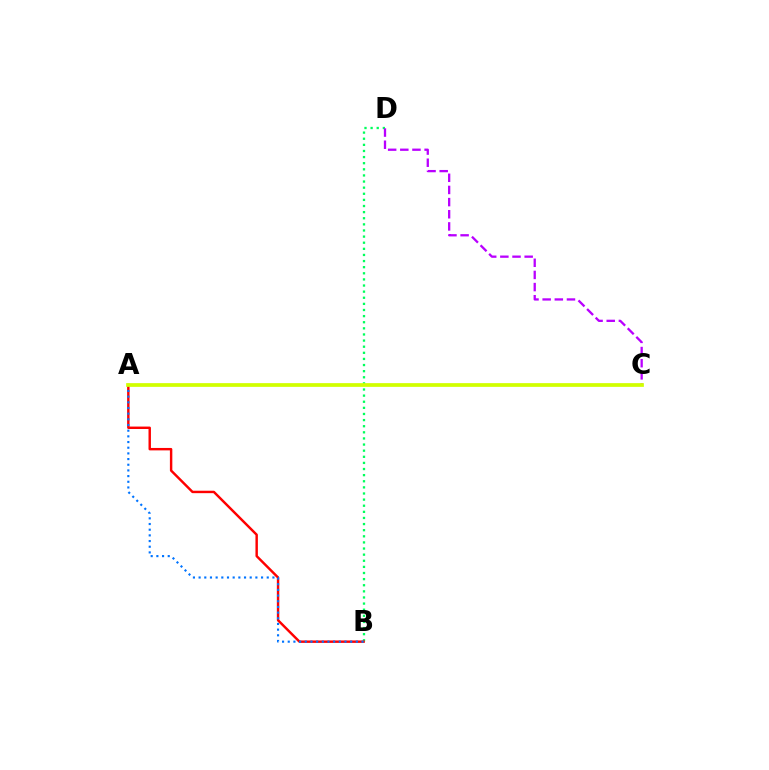{('B', 'D'): [{'color': '#00ff5c', 'line_style': 'dotted', 'thickness': 1.66}], ('A', 'B'): [{'color': '#ff0000', 'line_style': 'solid', 'thickness': 1.75}, {'color': '#0074ff', 'line_style': 'dotted', 'thickness': 1.54}], ('C', 'D'): [{'color': '#b900ff', 'line_style': 'dashed', 'thickness': 1.65}], ('A', 'C'): [{'color': '#d1ff00', 'line_style': 'solid', 'thickness': 2.68}]}